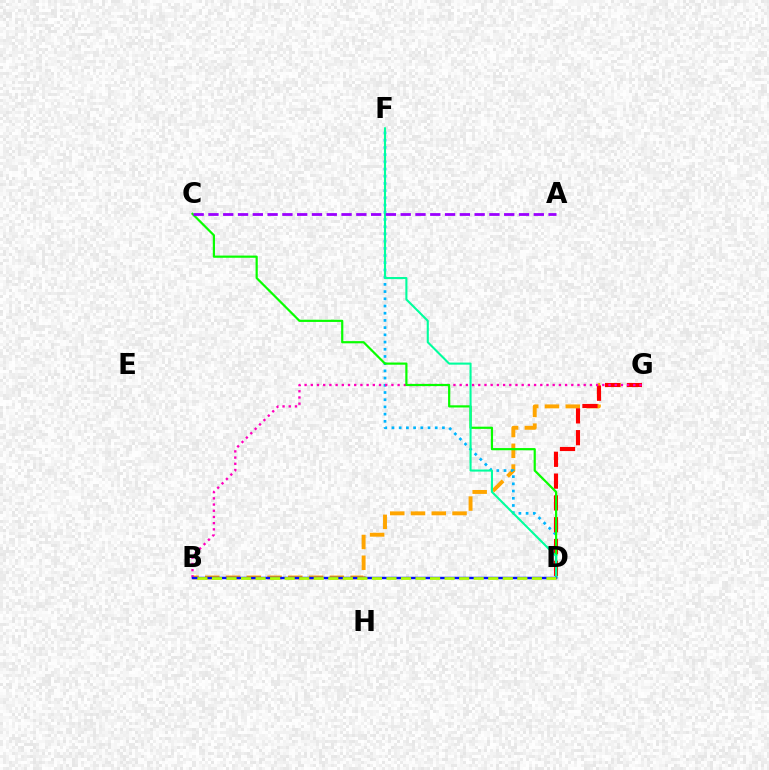{('B', 'G'): [{'color': '#ffa500', 'line_style': 'dashed', 'thickness': 2.82}, {'color': '#ff00bd', 'line_style': 'dotted', 'thickness': 1.69}], ('D', 'F'): [{'color': '#00b5ff', 'line_style': 'dotted', 'thickness': 1.96}, {'color': '#00ff9d', 'line_style': 'solid', 'thickness': 1.5}], ('D', 'G'): [{'color': '#ff0000', 'line_style': 'dashed', 'thickness': 2.96}], ('C', 'D'): [{'color': '#08ff00', 'line_style': 'solid', 'thickness': 1.58}], ('B', 'D'): [{'color': '#0010ff', 'line_style': 'solid', 'thickness': 1.75}, {'color': '#b3ff00', 'line_style': 'dashed', 'thickness': 1.98}], ('A', 'C'): [{'color': '#9b00ff', 'line_style': 'dashed', 'thickness': 2.01}]}